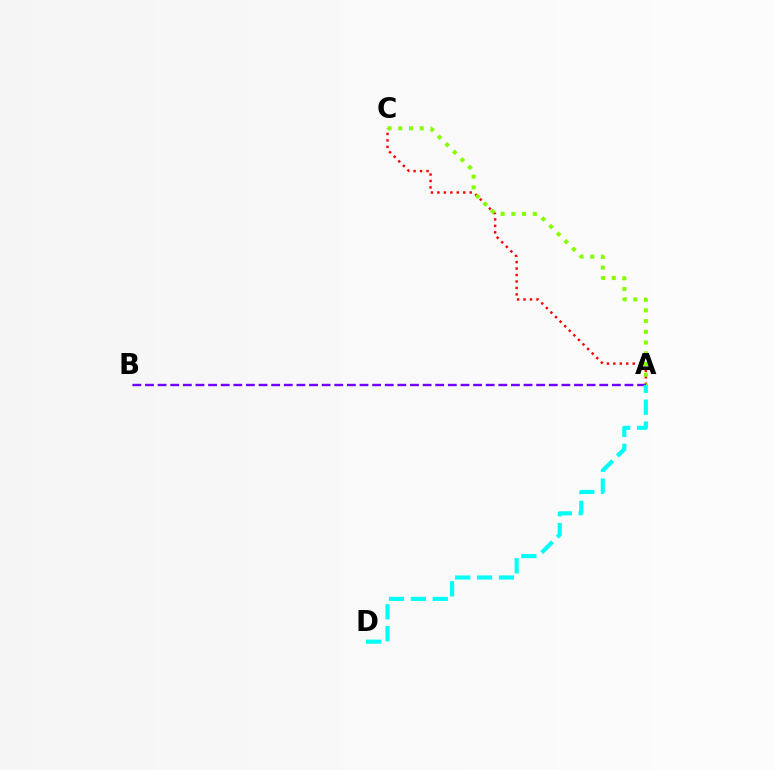{('A', 'C'): [{'color': '#ff0000', 'line_style': 'dotted', 'thickness': 1.75}, {'color': '#84ff00', 'line_style': 'dotted', 'thickness': 2.91}], ('A', 'B'): [{'color': '#7200ff', 'line_style': 'dashed', 'thickness': 1.71}], ('A', 'D'): [{'color': '#00fff6', 'line_style': 'dashed', 'thickness': 2.97}]}